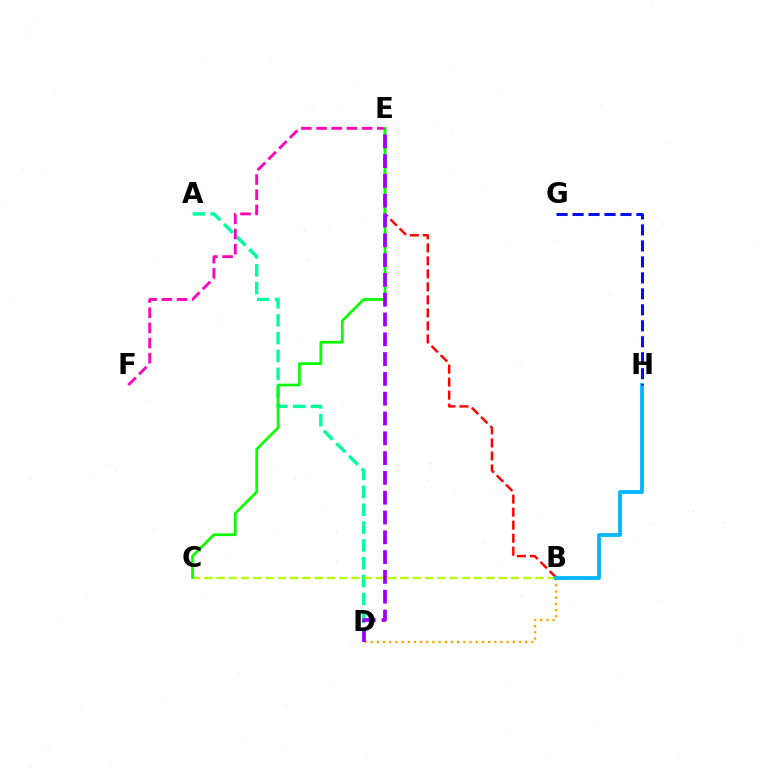{('B', 'D'): [{'color': '#ffa500', 'line_style': 'dotted', 'thickness': 1.68}], ('A', 'D'): [{'color': '#00ff9d', 'line_style': 'dashed', 'thickness': 2.43}], ('B', 'C'): [{'color': '#b3ff00', 'line_style': 'dashed', 'thickness': 1.67}], ('E', 'F'): [{'color': '#ff00bd', 'line_style': 'dashed', 'thickness': 2.06}], ('B', 'E'): [{'color': '#ff0000', 'line_style': 'dashed', 'thickness': 1.77}], ('C', 'E'): [{'color': '#08ff00', 'line_style': 'solid', 'thickness': 1.95}], ('B', 'H'): [{'color': '#00b5ff', 'line_style': 'solid', 'thickness': 2.72}], ('G', 'H'): [{'color': '#0010ff', 'line_style': 'dashed', 'thickness': 2.17}], ('D', 'E'): [{'color': '#9b00ff', 'line_style': 'dashed', 'thickness': 2.69}]}